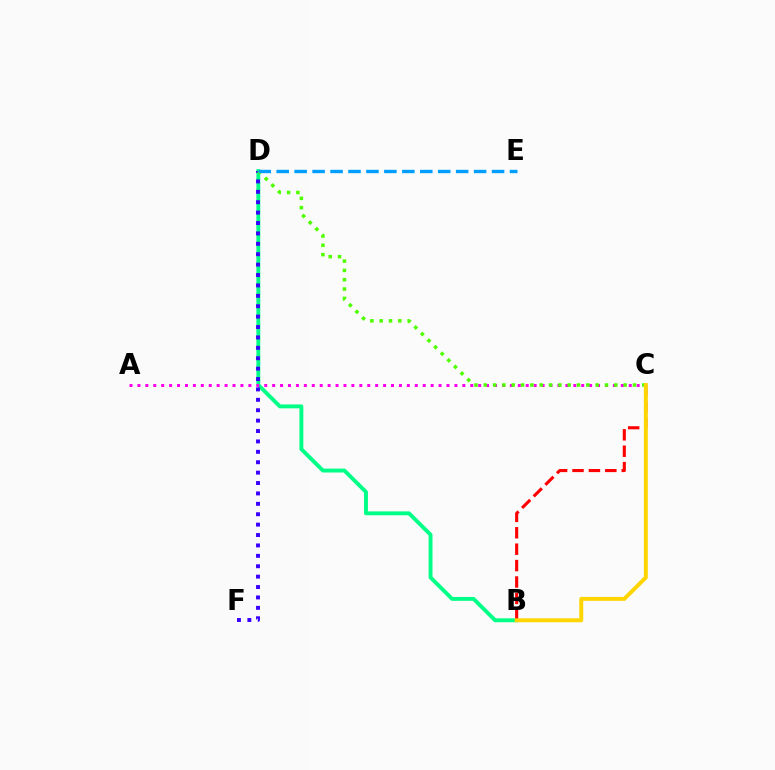{('B', 'D'): [{'color': '#00ff86', 'line_style': 'solid', 'thickness': 2.8}], ('A', 'C'): [{'color': '#ff00ed', 'line_style': 'dotted', 'thickness': 2.15}], ('D', 'F'): [{'color': '#3700ff', 'line_style': 'dotted', 'thickness': 2.83}], ('C', 'D'): [{'color': '#4fff00', 'line_style': 'dotted', 'thickness': 2.53}], ('D', 'E'): [{'color': '#009eff', 'line_style': 'dashed', 'thickness': 2.44}], ('B', 'C'): [{'color': '#ff0000', 'line_style': 'dashed', 'thickness': 2.23}, {'color': '#ffd500', 'line_style': 'solid', 'thickness': 2.83}]}